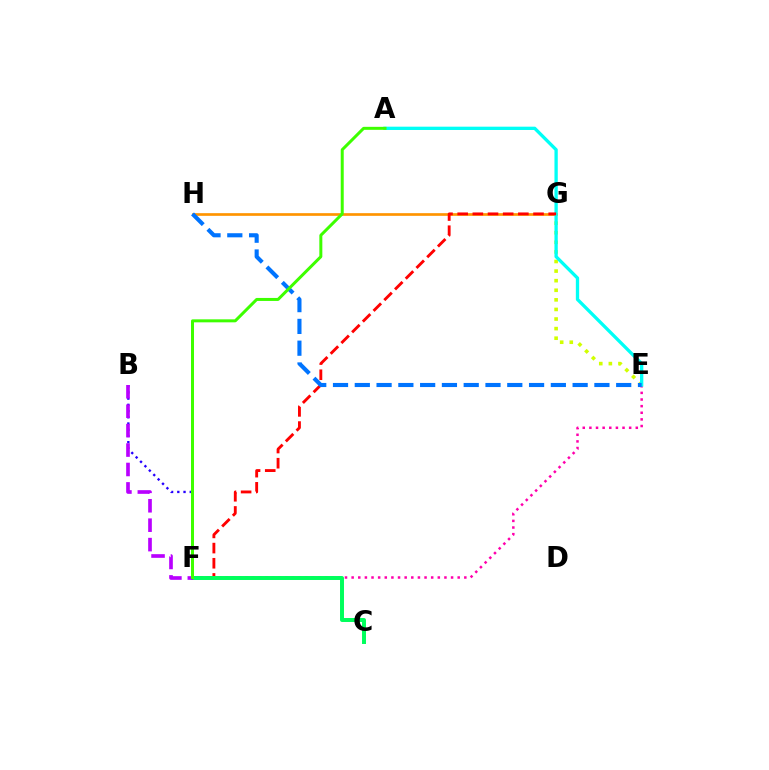{('E', 'G'): [{'color': '#d1ff00', 'line_style': 'dotted', 'thickness': 2.61}], ('G', 'H'): [{'color': '#ff9400', 'line_style': 'solid', 'thickness': 1.93}], ('B', 'F'): [{'color': '#2500ff', 'line_style': 'dotted', 'thickness': 1.69}, {'color': '#b900ff', 'line_style': 'dashed', 'thickness': 2.64}], ('E', 'F'): [{'color': '#ff00ac', 'line_style': 'dotted', 'thickness': 1.8}], ('A', 'E'): [{'color': '#00fff6', 'line_style': 'solid', 'thickness': 2.38}], ('F', 'G'): [{'color': '#ff0000', 'line_style': 'dashed', 'thickness': 2.06}], ('C', 'F'): [{'color': '#00ff5c', 'line_style': 'solid', 'thickness': 2.86}], ('E', 'H'): [{'color': '#0074ff', 'line_style': 'dashed', 'thickness': 2.96}], ('A', 'F'): [{'color': '#3dff00', 'line_style': 'solid', 'thickness': 2.16}]}